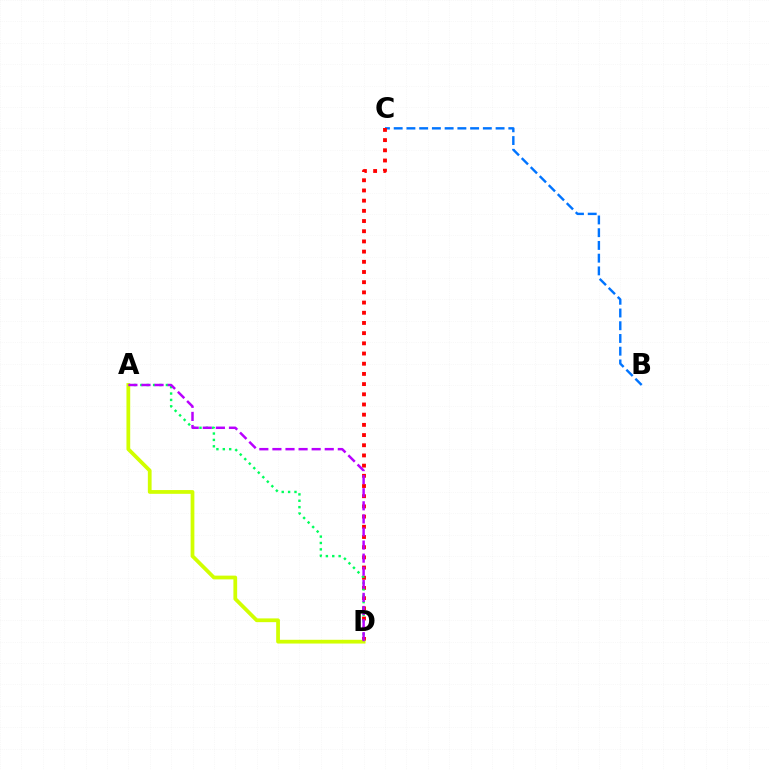{('B', 'C'): [{'color': '#0074ff', 'line_style': 'dashed', 'thickness': 1.73}], ('C', 'D'): [{'color': '#ff0000', 'line_style': 'dotted', 'thickness': 2.77}], ('A', 'D'): [{'color': '#00ff5c', 'line_style': 'dotted', 'thickness': 1.74}, {'color': '#d1ff00', 'line_style': 'solid', 'thickness': 2.7}, {'color': '#b900ff', 'line_style': 'dashed', 'thickness': 1.78}]}